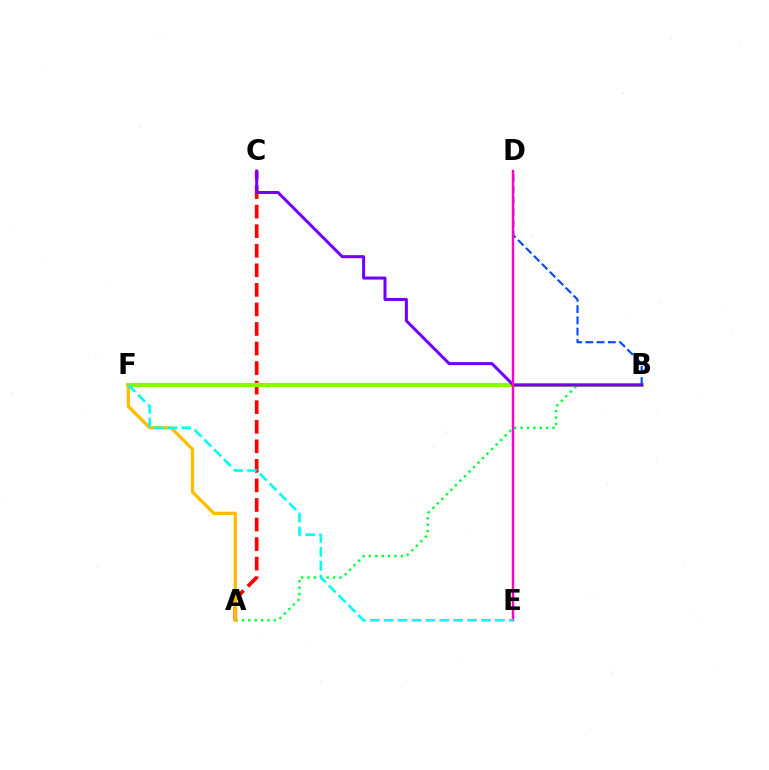{('A', 'B'): [{'color': '#00ff39', 'line_style': 'dotted', 'thickness': 1.74}], ('A', 'C'): [{'color': '#ff0000', 'line_style': 'dashed', 'thickness': 2.66}], ('B', 'F'): [{'color': '#84ff00', 'line_style': 'solid', 'thickness': 2.99}], ('B', 'D'): [{'color': '#004bff', 'line_style': 'dashed', 'thickness': 1.53}], ('B', 'C'): [{'color': '#7200ff', 'line_style': 'solid', 'thickness': 2.18}], ('D', 'E'): [{'color': '#ff00cf', 'line_style': 'solid', 'thickness': 1.76}], ('A', 'F'): [{'color': '#ffbd00', 'line_style': 'solid', 'thickness': 2.38}], ('E', 'F'): [{'color': '#00fff6', 'line_style': 'dashed', 'thickness': 1.89}]}